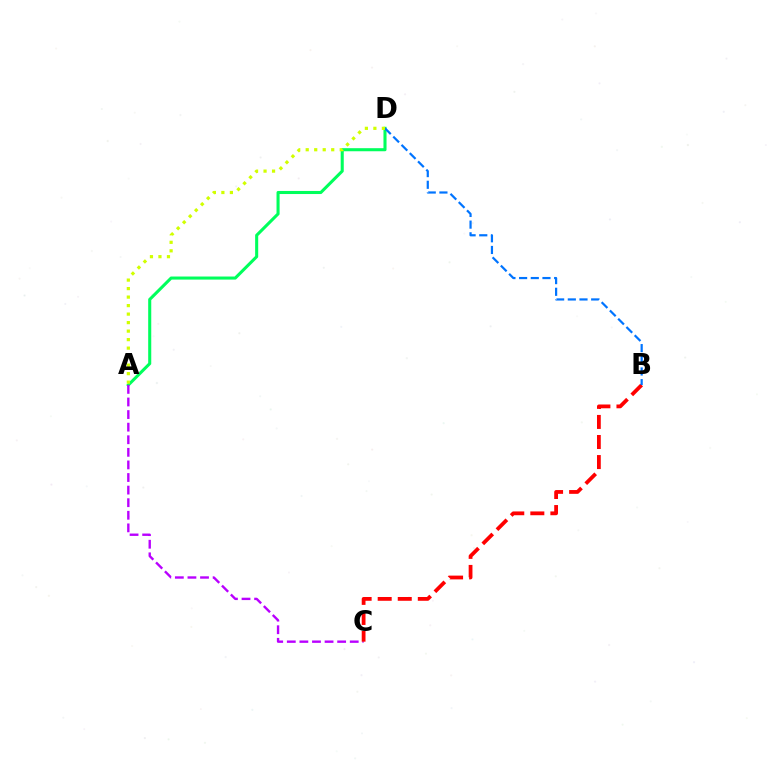{('A', 'D'): [{'color': '#00ff5c', 'line_style': 'solid', 'thickness': 2.21}, {'color': '#d1ff00', 'line_style': 'dotted', 'thickness': 2.31}], ('A', 'C'): [{'color': '#b900ff', 'line_style': 'dashed', 'thickness': 1.71}], ('B', 'C'): [{'color': '#ff0000', 'line_style': 'dashed', 'thickness': 2.73}], ('B', 'D'): [{'color': '#0074ff', 'line_style': 'dashed', 'thickness': 1.59}]}